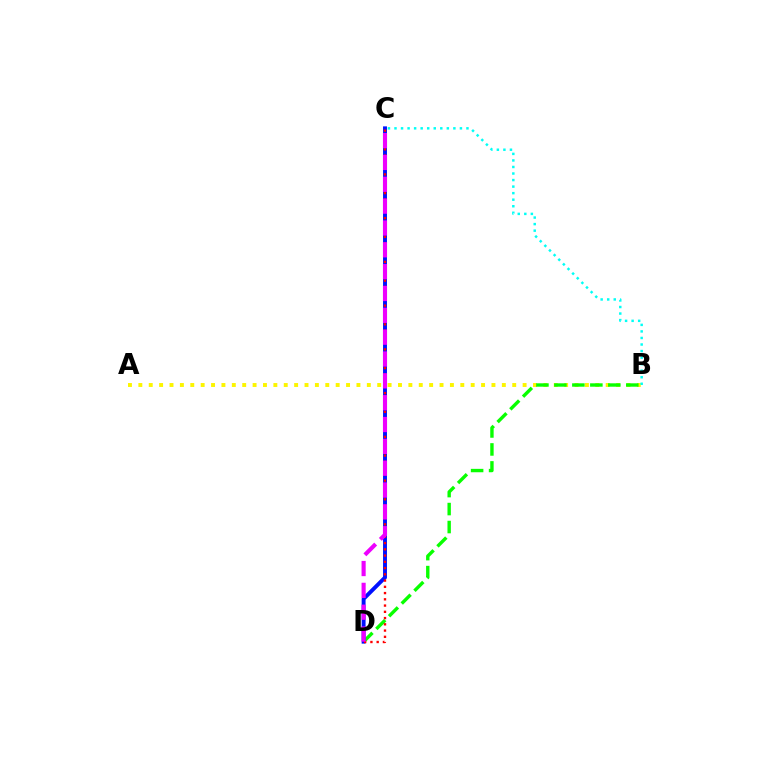{('A', 'B'): [{'color': '#fcf500', 'line_style': 'dotted', 'thickness': 2.82}], ('B', 'D'): [{'color': '#08ff00', 'line_style': 'dashed', 'thickness': 2.44}], ('C', 'D'): [{'color': '#0010ff', 'line_style': 'solid', 'thickness': 2.82}, {'color': '#ff0000', 'line_style': 'dotted', 'thickness': 1.7}, {'color': '#ee00ff', 'line_style': 'dashed', 'thickness': 2.97}], ('B', 'C'): [{'color': '#00fff6', 'line_style': 'dotted', 'thickness': 1.78}]}